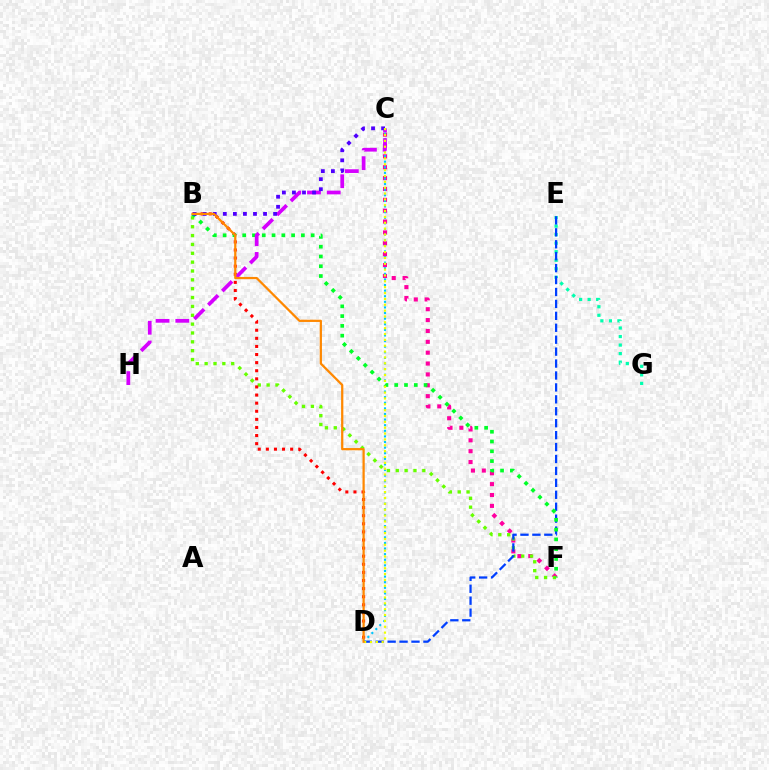{('E', 'G'): [{'color': '#00ffaf', 'line_style': 'dotted', 'thickness': 2.32}], ('C', 'F'): [{'color': '#ff00a0', 'line_style': 'dotted', 'thickness': 2.95}], ('B', 'F'): [{'color': '#66ff00', 'line_style': 'dotted', 'thickness': 2.41}, {'color': '#00ff27', 'line_style': 'dotted', 'thickness': 2.66}], ('D', 'E'): [{'color': '#003fff', 'line_style': 'dashed', 'thickness': 1.62}], ('B', 'D'): [{'color': '#ff0000', 'line_style': 'dotted', 'thickness': 2.2}, {'color': '#ff8800', 'line_style': 'solid', 'thickness': 1.62}], ('C', 'D'): [{'color': '#00c7ff', 'line_style': 'dotted', 'thickness': 1.52}, {'color': '#eeff00', 'line_style': 'dotted', 'thickness': 1.59}], ('C', 'H'): [{'color': '#d600ff', 'line_style': 'dashed', 'thickness': 2.68}], ('B', 'C'): [{'color': '#4f00ff', 'line_style': 'dotted', 'thickness': 2.73}]}